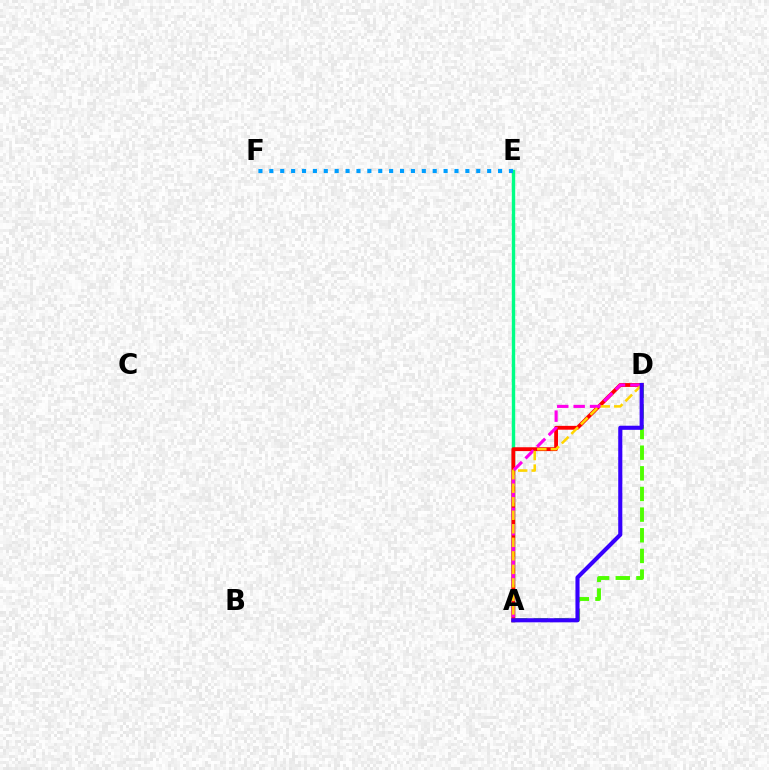{('A', 'D'): [{'color': '#4fff00', 'line_style': 'dashed', 'thickness': 2.81}, {'color': '#ff0000', 'line_style': 'solid', 'thickness': 2.77}, {'color': '#ff00ed', 'line_style': 'dashed', 'thickness': 2.23}, {'color': '#ffd500', 'line_style': 'dashed', 'thickness': 1.84}, {'color': '#3700ff', 'line_style': 'solid', 'thickness': 2.95}], ('A', 'E'): [{'color': '#00ff86', 'line_style': 'solid', 'thickness': 2.45}], ('E', 'F'): [{'color': '#009eff', 'line_style': 'dotted', 'thickness': 2.96}]}